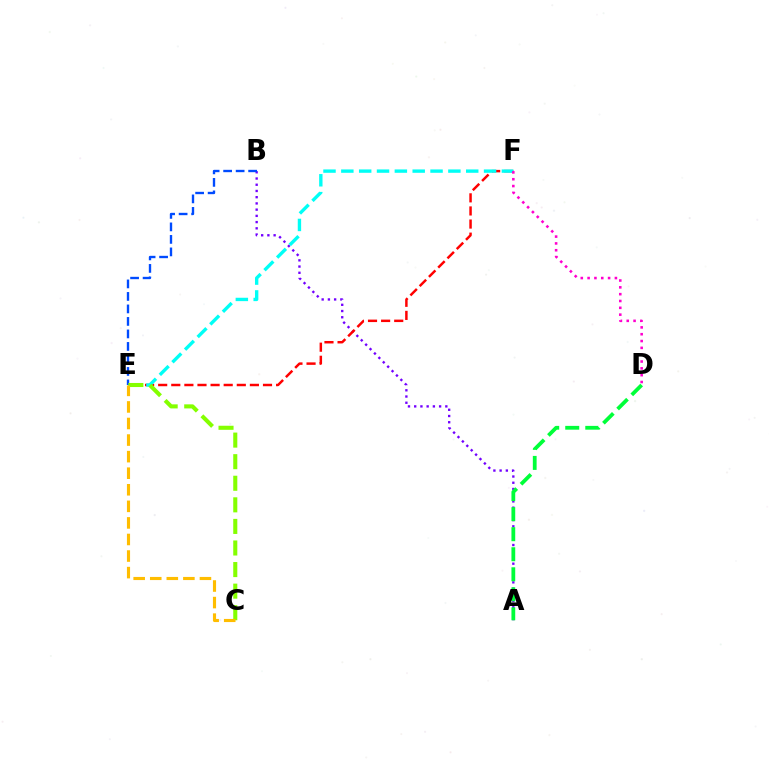{('A', 'B'): [{'color': '#7200ff', 'line_style': 'dotted', 'thickness': 1.69}], ('E', 'F'): [{'color': '#ff0000', 'line_style': 'dashed', 'thickness': 1.78}, {'color': '#00fff6', 'line_style': 'dashed', 'thickness': 2.42}], ('B', 'E'): [{'color': '#004bff', 'line_style': 'dashed', 'thickness': 1.7}], ('D', 'F'): [{'color': '#ff00cf', 'line_style': 'dotted', 'thickness': 1.85}], ('C', 'E'): [{'color': '#84ff00', 'line_style': 'dashed', 'thickness': 2.93}, {'color': '#ffbd00', 'line_style': 'dashed', 'thickness': 2.25}], ('A', 'D'): [{'color': '#00ff39', 'line_style': 'dashed', 'thickness': 2.72}]}